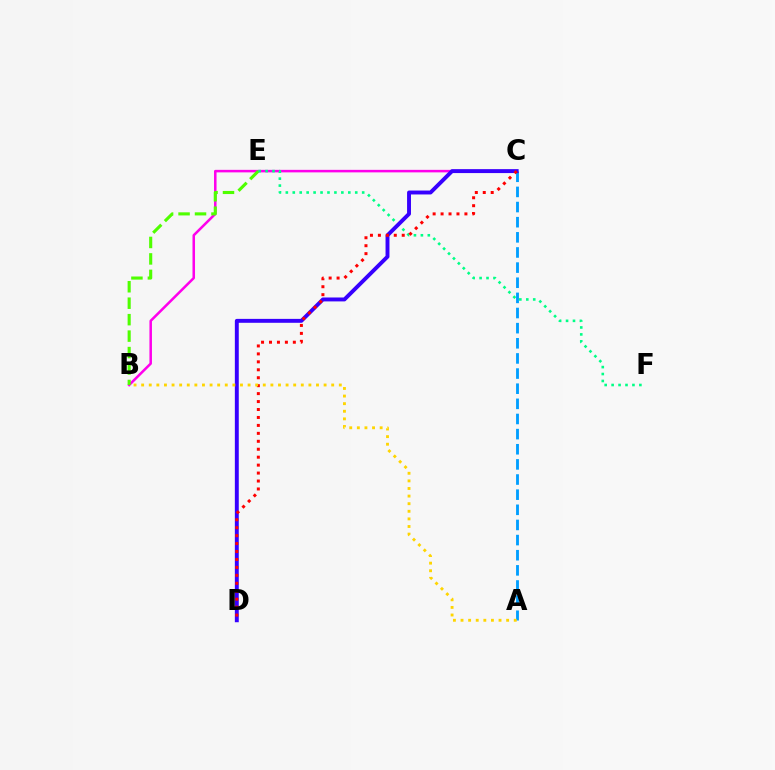{('B', 'C'): [{'color': '#ff00ed', 'line_style': 'solid', 'thickness': 1.82}], ('B', 'E'): [{'color': '#4fff00', 'line_style': 'dashed', 'thickness': 2.24}], ('E', 'F'): [{'color': '#00ff86', 'line_style': 'dotted', 'thickness': 1.89}], ('A', 'C'): [{'color': '#009eff', 'line_style': 'dashed', 'thickness': 2.06}], ('C', 'D'): [{'color': '#3700ff', 'line_style': 'solid', 'thickness': 2.82}, {'color': '#ff0000', 'line_style': 'dotted', 'thickness': 2.16}], ('A', 'B'): [{'color': '#ffd500', 'line_style': 'dotted', 'thickness': 2.07}]}